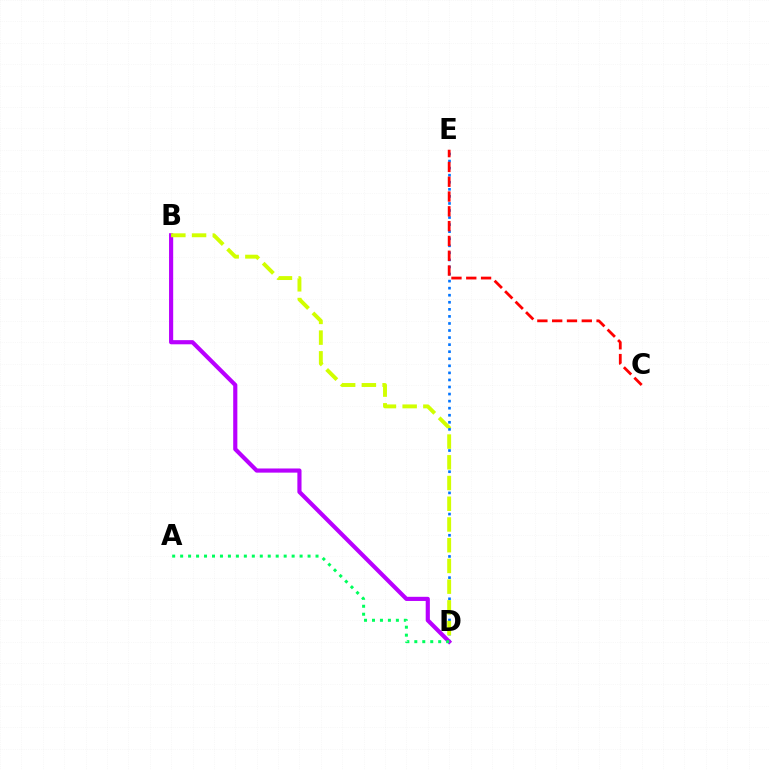{('D', 'E'): [{'color': '#0074ff', 'line_style': 'dotted', 'thickness': 1.92}], ('B', 'D'): [{'color': '#b900ff', 'line_style': 'solid', 'thickness': 2.99}, {'color': '#d1ff00', 'line_style': 'dashed', 'thickness': 2.82}], ('C', 'E'): [{'color': '#ff0000', 'line_style': 'dashed', 'thickness': 2.01}], ('A', 'D'): [{'color': '#00ff5c', 'line_style': 'dotted', 'thickness': 2.16}]}